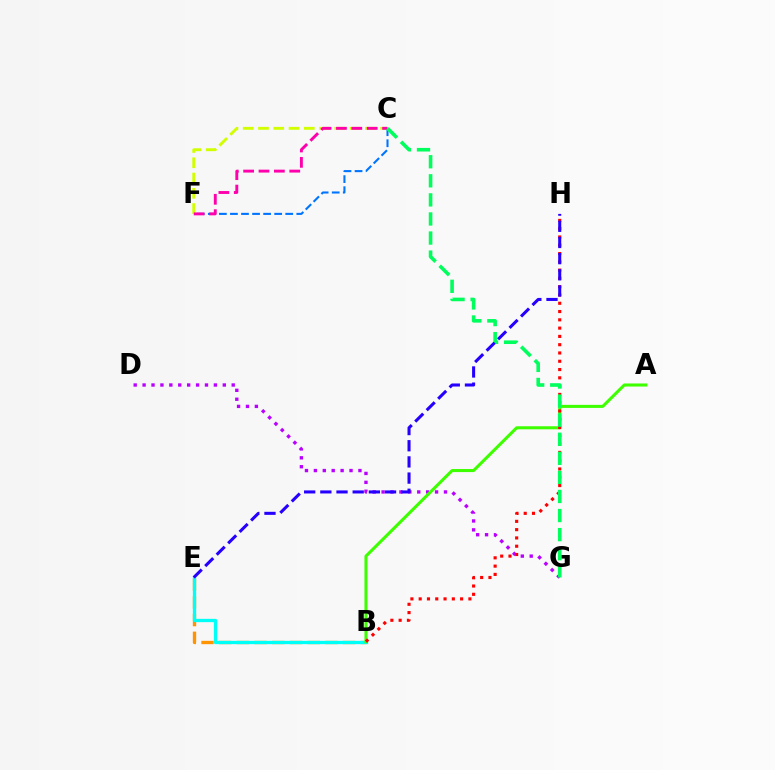{('B', 'E'): [{'color': '#ff9400', 'line_style': 'dashed', 'thickness': 2.41}, {'color': '#00fff6', 'line_style': 'solid', 'thickness': 2.38}], ('D', 'G'): [{'color': '#b900ff', 'line_style': 'dotted', 'thickness': 2.42}], ('C', 'F'): [{'color': '#0074ff', 'line_style': 'dashed', 'thickness': 1.5}, {'color': '#d1ff00', 'line_style': 'dashed', 'thickness': 2.07}, {'color': '#ff00ac', 'line_style': 'dashed', 'thickness': 2.09}], ('A', 'B'): [{'color': '#3dff00', 'line_style': 'solid', 'thickness': 2.19}], ('B', 'H'): [{'color': '#ff0000', 'line_style': 'dotted', 'thickness': 2.25}], ('C', 'G'): [{'color': '#00ff5c', 'line_style': 'dashed', 'thickness': 2.59}], ('E', 'H'): [{'color': '#2500ff', 'line_style': 'dashed', 'thickness': 2.2}]}